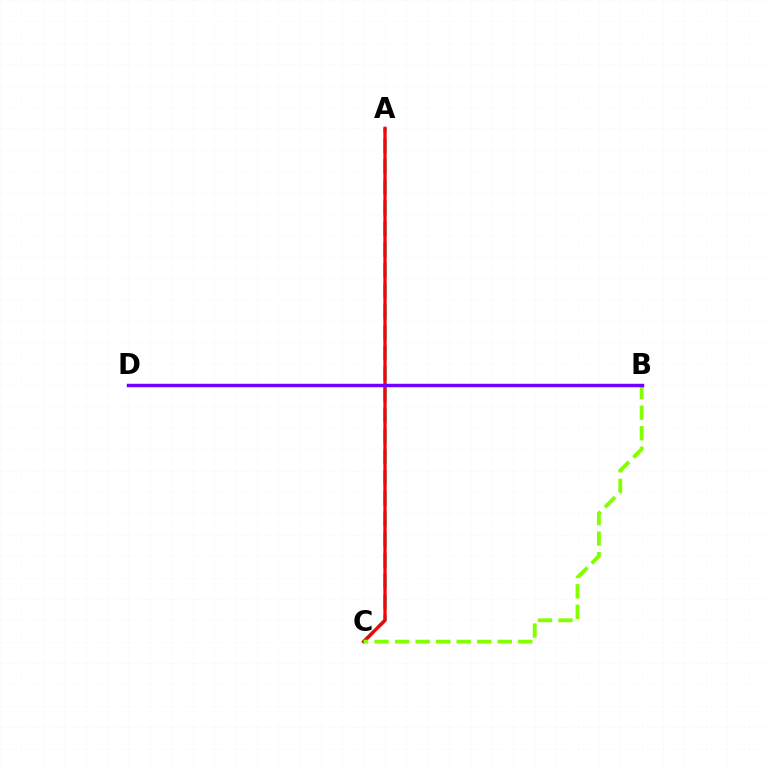{('A', 'C'): [{'color': '#00fff6', 'line_style': 'dashed', 'thickness': 2.82}, {'color': '#ff0000', 'line_style': 'solid', 'thickness': 2.37}], ('B', 'C'): [{'color': '#84ff00', 'line_style': 'dashed', 'thickness': 2.79}], ('B', 'D'): [{'color': '#7200ff', 'line_style': 'solid', 'thickness': 2.49}]}